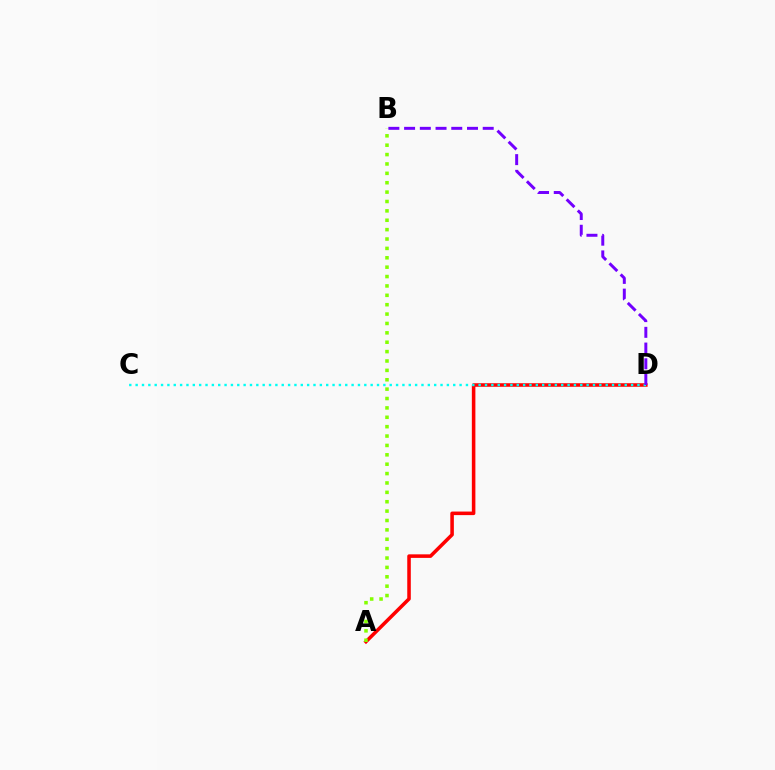{('A', 'D'): [{'color': '#ff0000', 'line_style': 'solid', 'thickness': 2.56}], ('A', 'B'): [{'color': '#84ff00', 'line_style': 'dotted', 'thickness': 2.55}], ('C', 'D'): [{'color': '#00fff6', 'line_style': 'dotted', 'thickness': 1.73}], ('B', 'D'): [{'color': '#7200ff', 'line_style': 'dashed', 'thickness': 2.14}]}